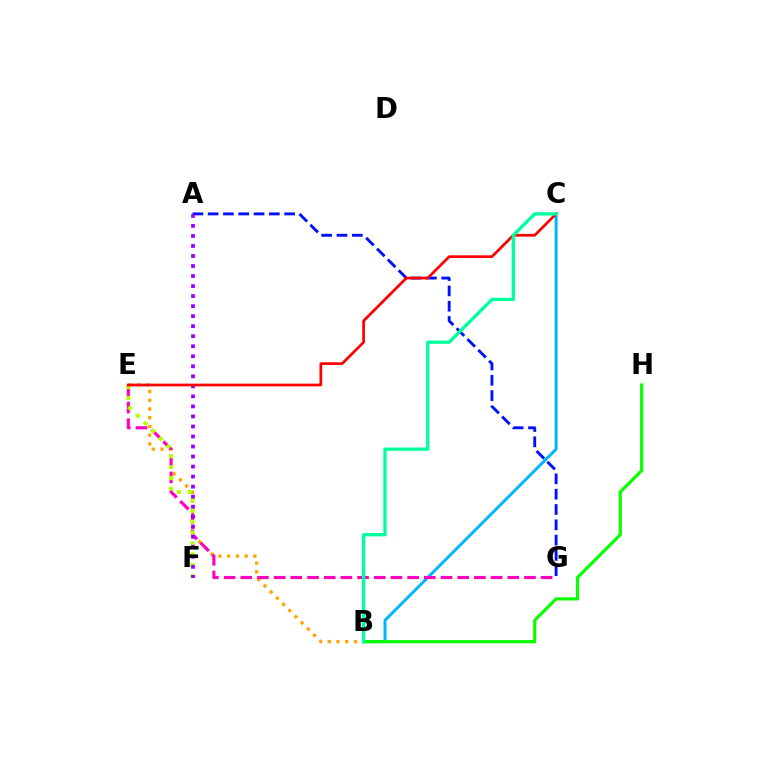{('B', 'E'): [{'color': '#ffa500', 'line_style': 'dotted', 'thickness': 2.37}], ('B', 'C'): [{'color': '#00b5ff', 'line_style': 'solid', 'thickness': 2.12}, {'color': '#00ff9d', 'line_style': 'solid', 'thickness': 2.39}], ('E', 'G'): [{'color': '#ff00bd', 'line_style': 'dashed', 'thickness': 2.27}], ('E', 'F'): [{'color': '#b3ff00', 'line_style': 'dotted', 'thickness': 2.95}], ('A', 'G'): [{'color': '#0010ff', 'line_style': 'dashed', 'thickness': 2.08}], ('A', 'F'): [{'color': '#9b00ff', 'line_style': 'dotted', 'thickness': 2.72}], ('B', 'H'): [{'color': '#08ff00', 'line_style': 'solid', 'thickness': 2.29}], ('C', 'E'): [{'color': '#ff0000', 'line_style': 'solid', 'thickness': 1.96}]}